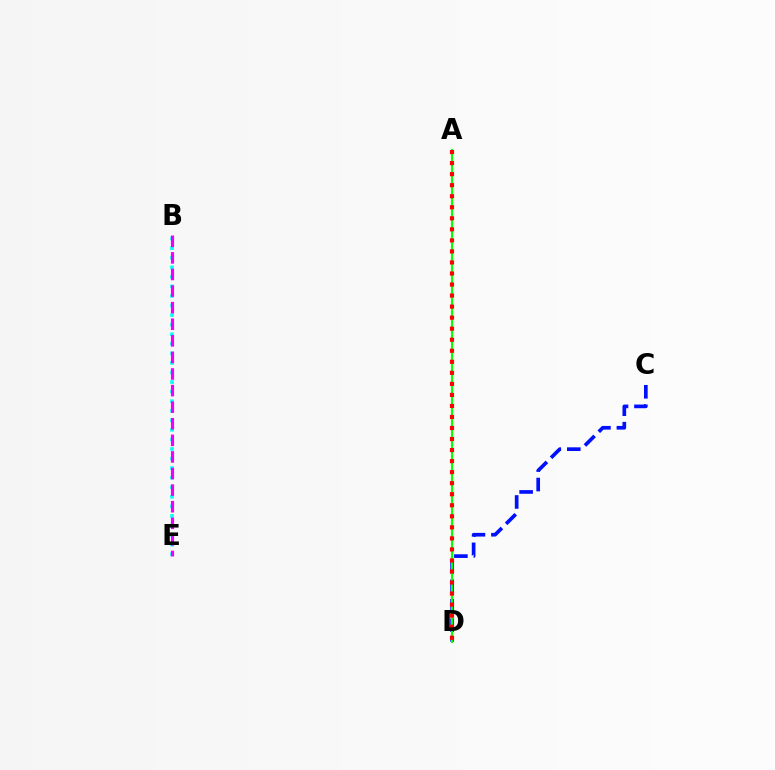{('A', 'D'): [{'color': '#fcf500', 'line_style': 'dotted', 'thickness': 1.53}, {'color': '#08ff00', 'line_style': 'solid', 'thickness': 1.54}, {'color': '#ff0000', 'line_style': 'dotted', 'thickness': 3.0}], ('B', 'E'): [{'color': '#00fff6', 'line_style': 'dotted', 'thickness': 2.6}, {'color': '#ee00ff', 'line_style': 'dashed', 'thickness': 2.25}], ('C', 'D'): [{'color': '#0010ff', 'line_style': 'dashed', 'thickness': 2.65}]}